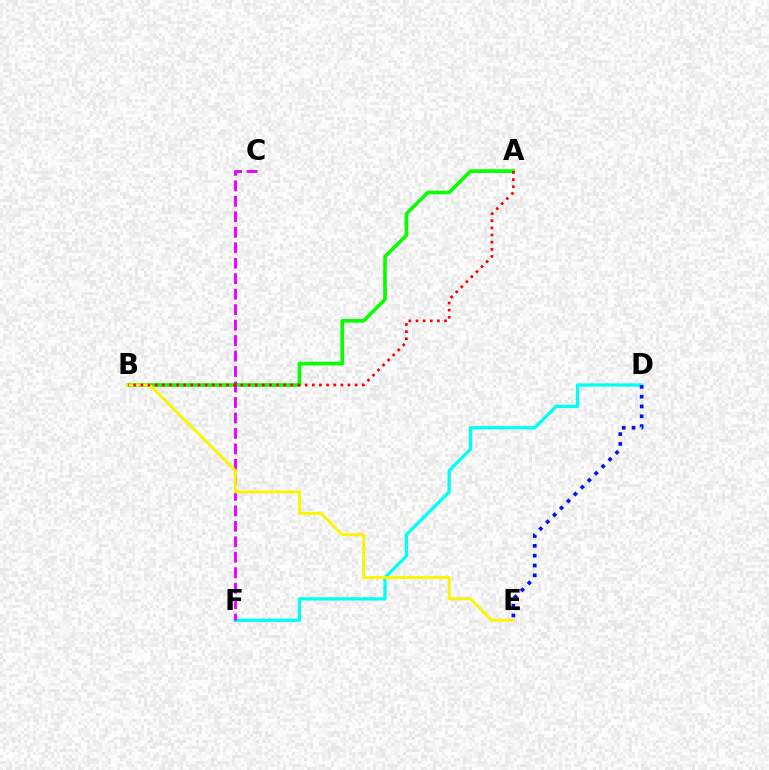{('D', 'F'): [{'color': '#00fff6', 'line_style': 'solid', 'thickness': 2.36}], ('D', 'E'): [{'color': '#0010ff', 'line_style': 'dotted', 'thickness': 2.67}], ('A', 'B'): [{'color': '#08ff00', 'line_style': 'solid', 'thickness': 2.62}, {'color': '#ff0000', 'line_style': 'dotted', 'thickness': 1.94}], ('C', 'F'): [{'color': '#ee00ff', 'line_style': 'dashed', 'thickness': 2.1}], ('B', 'E'): [{'color': '#fcf500', 'line_style': 'solid', 'thickness': 2.09}]}